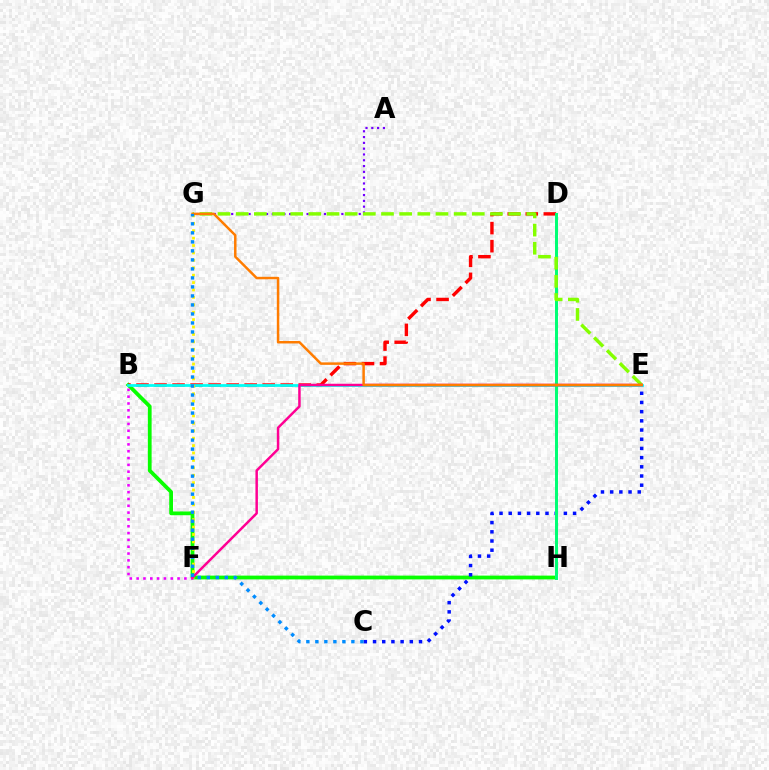{('B', 'H'): [{'color': '#08ff00', 'line_style': 'solid', 'thickness': 2.72}], ('A', 'G'): [{'color': '#7200ff', 'line_style': 'dotted', 'thickness': 1.58}], ('C', 'E'): [{'color': '#0010ff', 'line_style': 'dotted', 'thickness': 2.5}], ('B', 'F'): [{'color': '#ee00ff', 'line_style': 'dotted', 'thickness': 1.85}], ('B', 'D'): [{'color': '#ff0000', 'line_style': 'dashed', 'thickness': 2.45}], ('B', 'E'): [{'color': '#00fff6', 'line_style': 'solid', 'thickness': 1.98}], ('F', 'G'): [{'color': '#fcf500', 'line_style': 'dotted', 'thickness': 2.01}], ('D', 'H'): [{'color': '#00ff74', 'line_style': 'solid', 'thickness': 2.15}], ('E', 'G'): [{'color': '#84ff00', 'line_style': 'dashed', 'thickness': 2.47}, {'color': '#ff7c00', 'line_style': 'solid', 'thickness': 1.79}], ('E', 'F'): [{'color': '#ff0094', 'line_style': 'solid', 'thickness': 1.79}], ('C', 'G'): [{'color': '#008cff', 'line_style': 'dotted', 'thickness': 2.45}]}